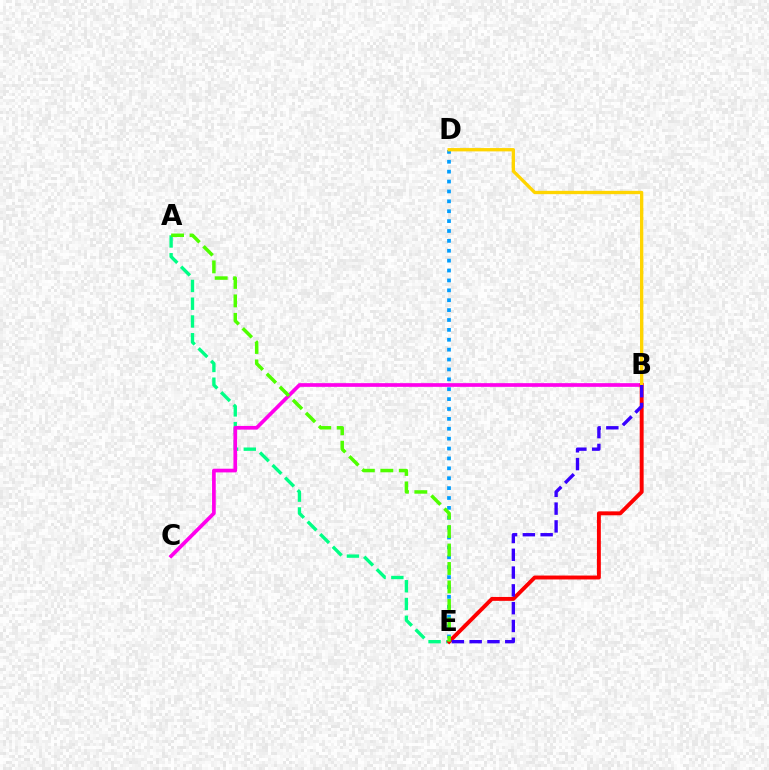{('A', 'E'): [{'color': '#00ff86', 'line_style': 'dashed', 'thickness': 2.41}, {'color': '#4fff00', 'line_style': 'dashed', 'thickness': 2.51}], ('D', 'E'): [{'color': '#009eff', 'line_style': 'dotted', 'thickness': 2.69}], ('B', 'C'): [{'color': '#ff00ed', 'line_style': 'solid', 'thickness': 2.66}], ('B', 'E'): [{'color': '#ff0000', 'line_style': 'solid', 'thickness': 2.82}, {'color': '#3700ff', 'line_style': 'dashed', 'thickness': 2.42}], ('B', 'D'): [{'color': '#ffd500', 'line_style': 'solid', 'thickness': 2.4}]}